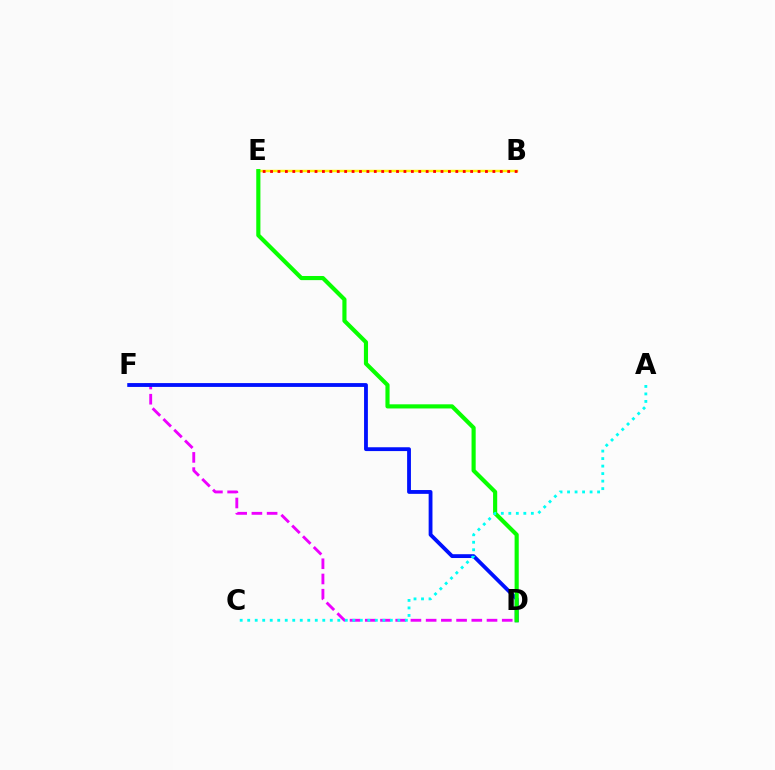{('B', 'E'): [{'color': '#fcf500', 'line_style': 'solid', 'thickness': 1.77}, {'color': '#ff0000', 'line_style': 'dotted', 'thickness': 2.01}], ('D', 'F'): [{'color': '#ee00ff', 'line_style': 'dashed', 'thickness': 2.07}, {'color': '#0010ff', 'line_style': 'solid', 'thickness': 2.75}], ('D', 'E'): [{'color': '#08ff00', 'line_style': 'solid', 'thickness': 2.98}], ('A', 'C'): [{'color': '#00fff6', 'line_style': 'dotted', 'thickness': 2.04}]}